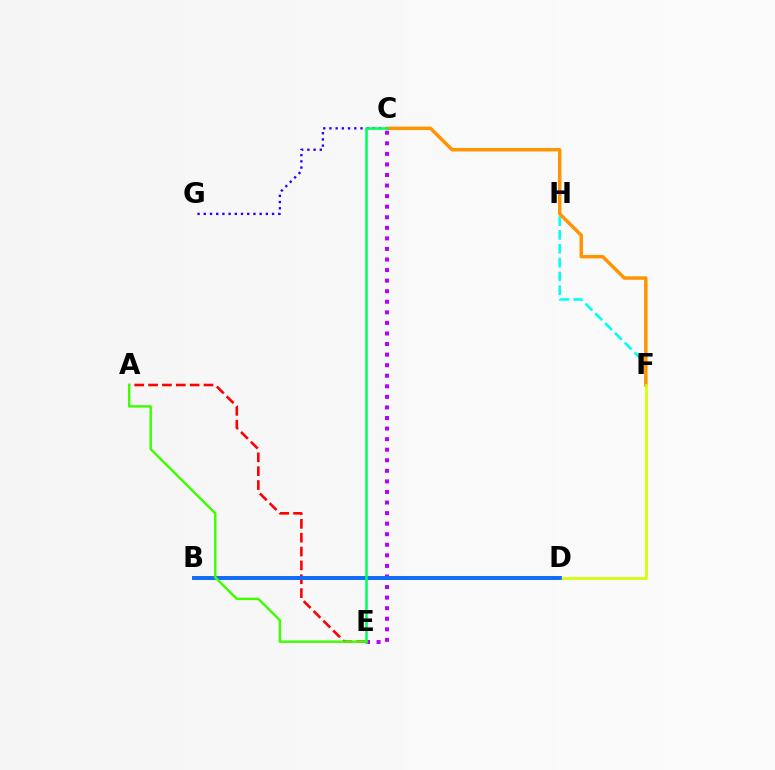{('B', 'D'): [{'color': '#ff00ac', 'line_style': 'solid', 'thickness': 2.72}, {'color': '#0074ff', 'line_style': 'solid', 'thickness': 2.66}], ('C', 'G'): [{'color': '#2500ff', 'line_style': 'dotted', 'thickness': 1.69}], ('F', 'H'): [{'color': '#00fff6', 'line_style': 'dashed', 'thickness': 1.88}], ('A', 'E'): [{'color': '#ff0000', 'line_style': 'dashed', 'thickness': 1.88}, {'color': '#3dff00', 'line_style': 'solid', 'thickness': 1.74}], ('C', 'E'): [{'color': '#b900ff', 'line_style': 'dotted', 'thickness': 2.87}, {'color': '#00ff5c', 'line_style': 'solid', 'thickness': 1.83}], ('C', 'F'): [{'color': '#ff9400', 'line_style': 'solid', 'thickness': 2.48}], ('D', 'F'): [{'color': '#d1ff00', 'line_style': 'solid', 'thickness': 1.91}]}